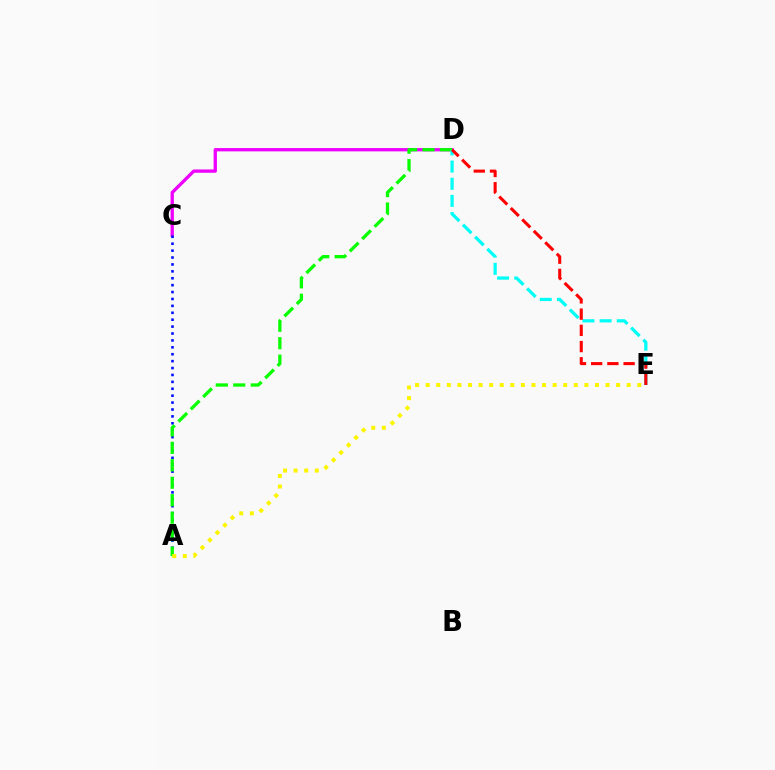{('C', 'D'): [{'color': '#ee00ff', 'line_style': 'solid', 'thickness': 2.37}], ('A', 'C'): [{'color': '#0010ff', 'line_style': 'dotted', 'thickness': 1.88}], ('A', 'D'): [{'color': '#08ff00', 'line_style': 'dashed', 'thickness': 2.37}], ('D', 'E'): [{'color': '#00fff6', 'line_style': 'dashed', 'thickness': 2.33}, {'color': '#ff0000', 'line_style': 'dashed', 'thickness': 2.2}], ('A', 'E'): [{'color': '#fcf500', 'line_style': 'dotted', 'thickness': 2.87}]}